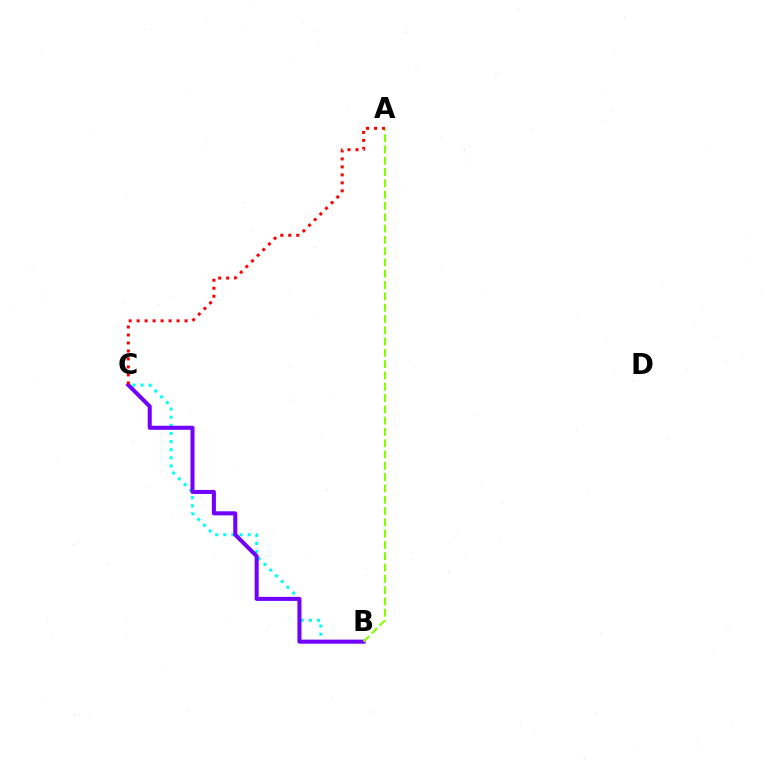{('B', 'C'): [{'color': '#00fff6', 'line_style': 'dotted', 'thickness': 2.21}, {'color': '#7200ff', 'line_style': 'solid', 'thickness': 2.91}], ('A', 'B'): [{'color': '#84ff00', 'line_style': 'dashed', 'thickness': 1.53}], ('A', 'C'): [{'color': '#ff0000', 'line_style': 'dotted', 'thickness': 2.17}]}